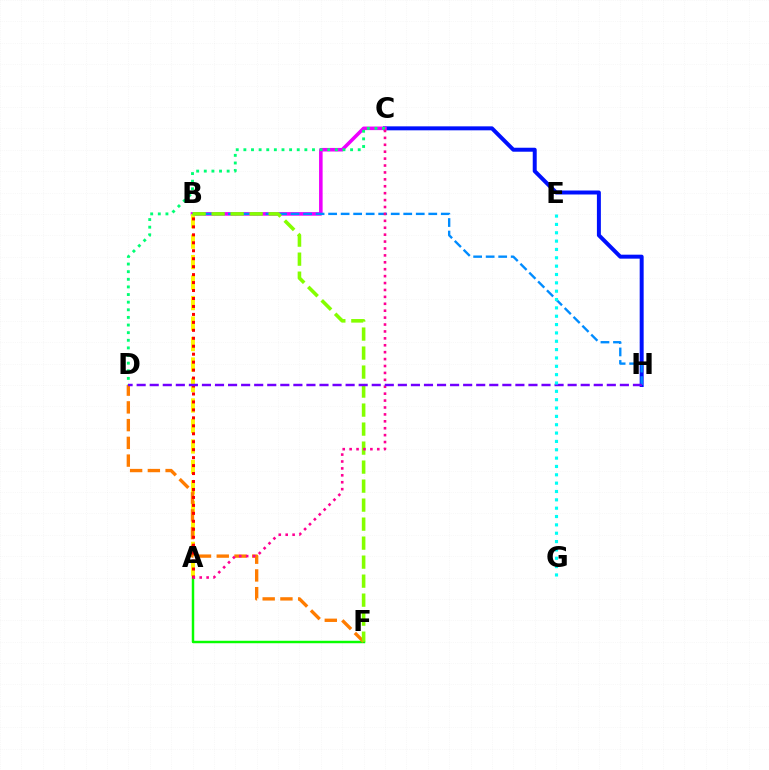{('C', 'H'): [{'color': '#0010ff', 'line_style': 'solid', 'thickness': 2.86}], ('A', 'F'): [{'color': '#08ff00', 'line_style': 'solid', 'thickness': 1.77}], ('B', 'C'): [{'color': '#ee00ff', 'line_style': 'solid', 'thickness': 2.57}], ('A', 'B'): [{'color': '#fcf500', 'line_style': 'dashed', 'thickness': 2.78}, {'color': '#ff0000', 'line_style': 'dotted', 'thickness': 2.16}], ('D', 'F'): [{'color': '#ff7c00', 'line_style': 'dashed', 'thickness': 2.41}], ('B', 'H'): [{'color': '#008cff', 'line_style': 'dashed', 'thickness': 1.7}], ('B', 'F'): [{'color': '#84ff00', 'line_style': 'dashed', 'thickness': 2.58}], ('C', 'D'): [{'color': '#00ff74', 'line_style': 'dotted', 'thickness': 2.07}], ('A', 'C'): [{'color': '#ff0094', 'line_style': 'dotted', 'thickness': 1.88}], ('D', 'H'): [{'color': '#7200ff', 'line_style': 'dashed', 'thickness': 1.77}], ('E', 'G'): [{'color': '#00fff6', 'line_style': 'dotted', 'thickness': 2.27}]}